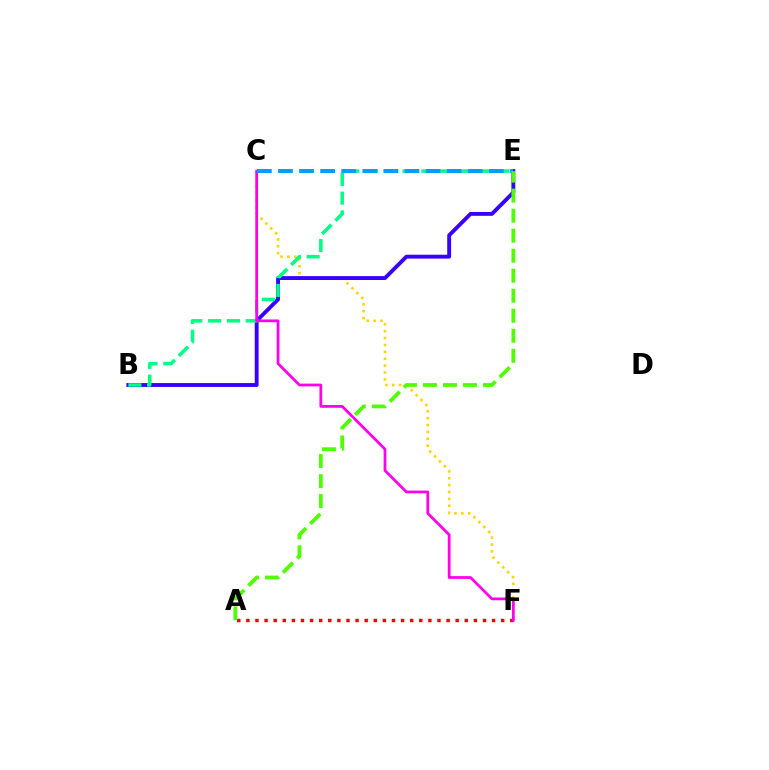{('C', 'F'): [{'color': '#ffd500', 'line_style': 'dotted', 'thickness': 1.87}, {'color': '#ff00ed', 'line_style': 'solid', 'thickness': 1.99}], ('A', 'F'): [{'color': '#ff0000', 'line_style': 'dotted', 'thickness': 2.47}], ('B', 'E'): [{'color': '#3700ff', 'line_style': 'solid', 'thickness': 2.79}, {'color': '#00ff86', 'line_style': 'dashed', 'thickness': 2.55}], ('C', 'E'): [{'color': '#009eff', 'line_style': 'dashed', 'thickness': 2.86}], ('A', 'E'): [{'color': '#4fff00', 'line_style': 'dashed', 'thickness': 2.72}]}